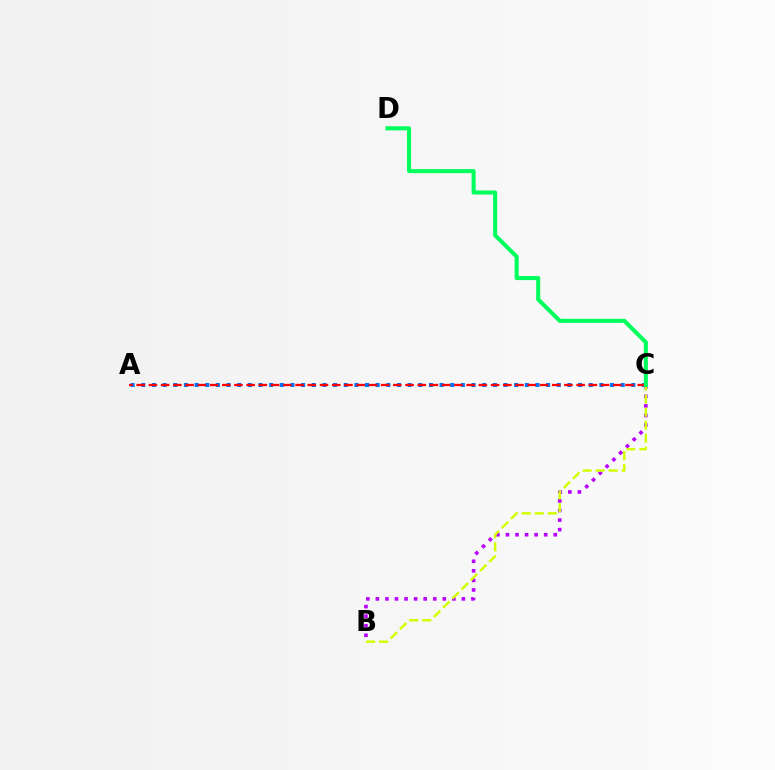{('B', 'C'): [{'color': '#b900ff', 'line_style': 'dotted', 'thickness': 2.6}, {'color': '#d1ff00', 'line_style': 'dashed', 'thickness': 1.77}], ('A', 'C'): [{'color': '#0074ff', 'line_style': 'dotted', 'thickness': 2.89}, {'color': '#ff0000', 'line_style': 'dashed', 'thickness': 1.66}], ('C', 'D'): [{'color': '#00ff5c', 'line_style': 'solid', 'thickness': 2.93}]}